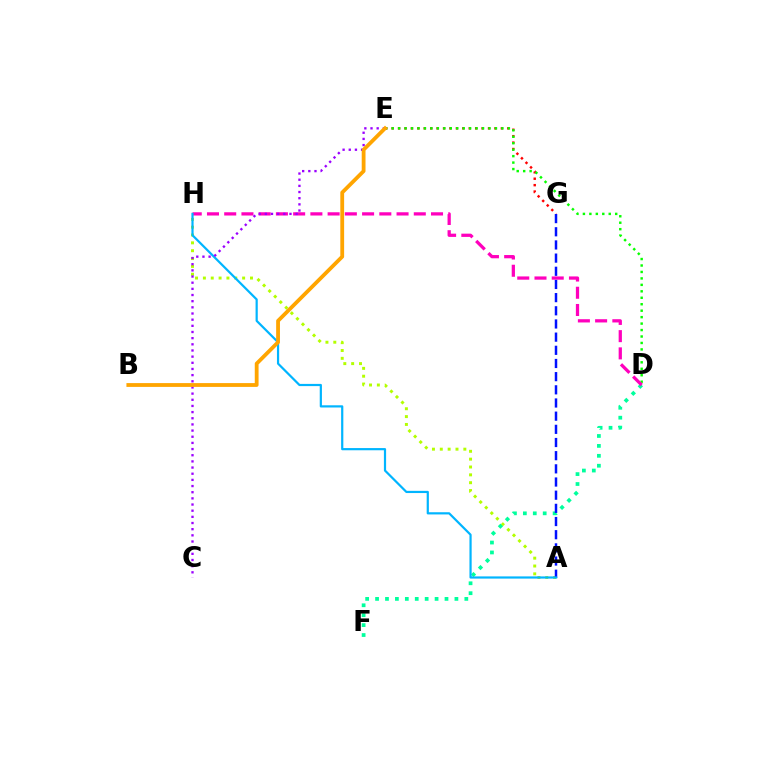{('A', 'H'): [{'color': '#b3ff00', 'line_style': 'dotted', 'thickness': 2.13}, {'color': '#00b5ff', 'line_style': 'solid', 'thickness': 1.58}], ('E', 'G'): [{'color': '#ff0000', 'line_style': 'dotted', 'thickness': 1.75}], ('D', 'E'): [{'color': '#08ff00', 'line_style': 'dotted', 'thickness': 1.75}], ('D', 'F'): [{'color': '#00ff9d', 'line_style': 'dotted', 'thickness': 2.69}], ('D', 'H'): [{'color': '#ff00bd', 'line_style': 'dashed', 'thickness': 2.34}], ('A', 'G'): [{'color': '#0010ff', 'line_style': 'dashed', 'thickness': 1.79}], ('C', 'E'): [{'color': '#9b00ff', 'line_style': 'dotted', 'thickness': 1.67}], ('B', 'E'): [{'color': '#ffa500', 'line_style': 'solid', 'thickness': 2.74}]}